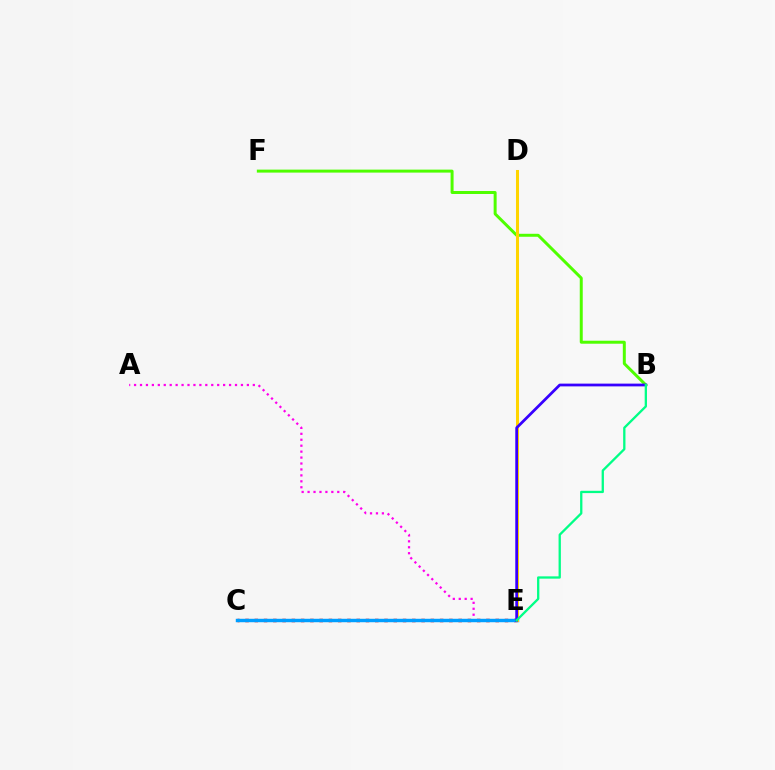{('B', 'F'): [{'color': '#4fff00', 'line_style': 'solid', 'thickness': 2.14}], ('C', 'E'): [{'color': '#ff0000', 'line_style': 'dotted', 'thickness': 2.52}, {'color': '#009eff', 'line_style': 'solid', 'thickness': 2.48}], ('A', 'E'): [{'color': '#ff00ed', 'line_style': 'dotted', 'thickness': 1.61}], ('D', 'E'): [{'color': '#ffd500', 'line_style': 'solid', 'thickness': 2.18}], ('B', 'E'): [{'color': '#3700ff', 'line_style': 'solid', 'thickness': 1.98}, {'color': '#00ff86', 'line_style': 'solid', 'thickness': 1.66}]}